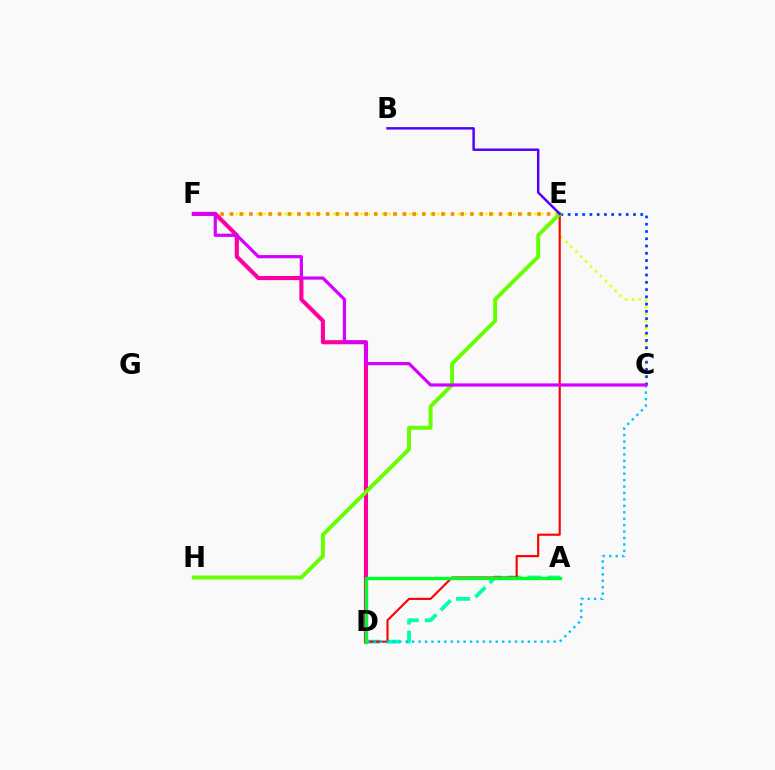{('C', 'F'): [{'color': '#eeff00', 'line_style': 'dotted', 'thickness': 1.88}, {'color': '#d600ff', 'line_style': 'solid', 'thickness': 2.3}], ('A', 'D'): [{'color': '#00ffaf', 'line_style': 'dashed', 'thickness': 2.72}, {'color': '#00ff27', 'line_style': 'solid', 'thickness': 2.44}], ('E', 'F'): [{'color': '#ff8800', 'line_style': 'dotted', 'thickness': 2.61}], ('C', 'E'): [{'color': '#003fff', 'line_style': 'dotted', 'thickness': 1.97}], ('D', 'E'): [{'color': '#ff0000', 'line_style': 'solid', 'thickness': 1.53}], ('D', 'F'): [{'color': '#ff00a0', 'line_style': 'solid', 'thickness': 2.95}], ('E', 'H'): [{'color': '#66ff00', 'line_style': 'solid', 'thickness': 2.83}], ('B', 'E'): [{'color': '#4f00ff', 'line_style': 'solid', 'thickness': 1.76}], ('C', 'D'): [{'color': '#00c7ff', 'line_style': 'dotted', 'thickness': 1.75}]}